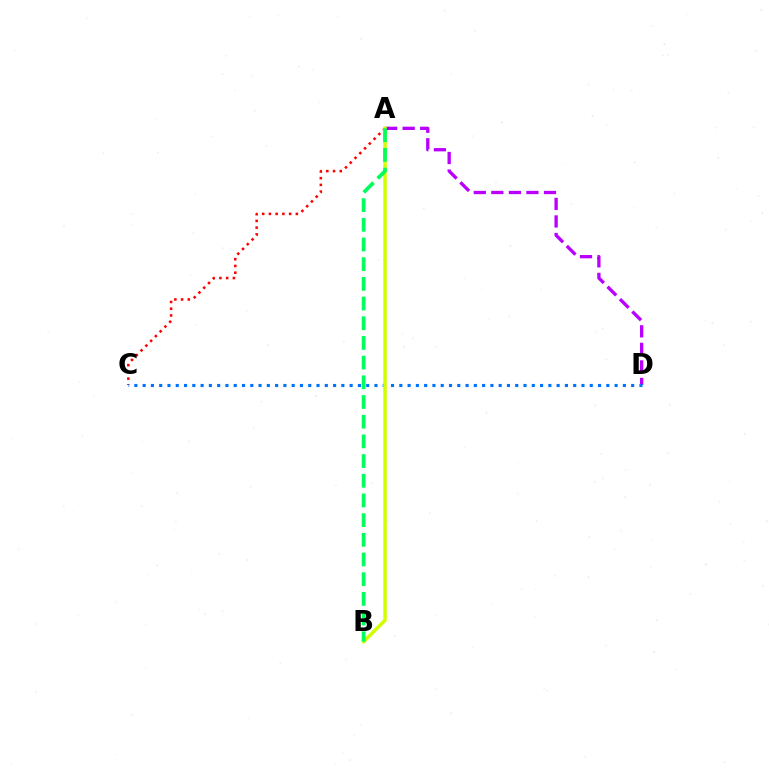{('A', 'C'): [{'color': '#ff0000', 'line_style': 'dotted', 'thickness': 1.83}], ('A', 'D'): [{'color': '#b900ff', 'line_style': 'dashed', 'thickness': 2.38}], ('C', 'D'): [{'color': '#0074ff', 'line_style': 'dotted', 'thickness': 2.25}], ('A', 'B'): [{'color': '#d1ff00', 'line_style': 'solid', 'thickness': 2.52}, {'color': '#00ff5c', 'line_style': 'dashed', 'thickness': 2.67}]}